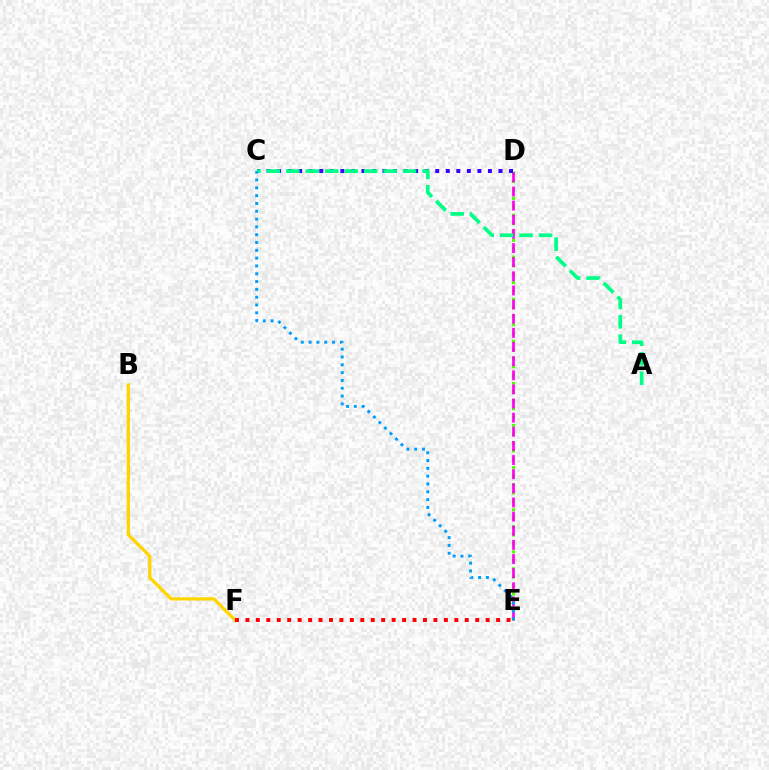{('D', 'E'): [{'color': '#4fff00', 'line_style': 'dotted', 'thickness': 2.29}, {'color': '#ff00ed', 'line_style': 'dashed', 'thickness': 1.92}], ('C', 'D'): [{'color': '#3700ff', 'line_style': 'dotted', 'thickness': 2.86}], ('A', 'C'): [{'color': '#00ff86', 'line_style': 'dashed', 'thickness': 2.64}], ('C', 'E'): [{'color': '#009eff', 'line_style': 'dotted', 'thickness': 2.12}], ('B', 'F'): [{'color': '#ffd500', 'line_style': 'solid', 'thickness': 2.36}], ('E', 'F'): [{'color': '#ff0000', 'line_style': 'dotted', 'thickness': 2.84}]}